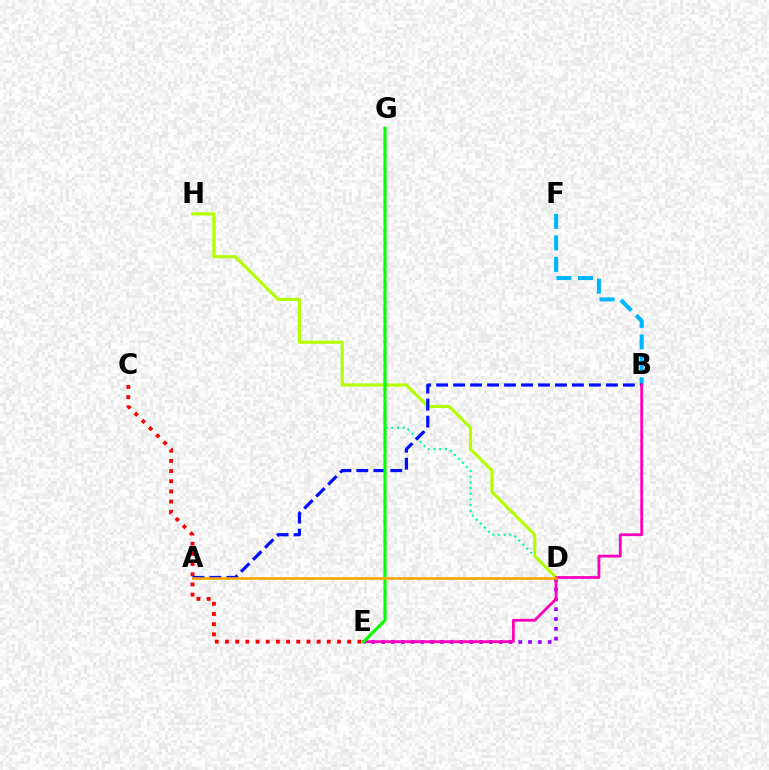{('D', 'E'): [{'color': '#9b00ff', 'line_style': 'dotted', 'thickness': 2.66}], ('D', 'G'): [{'color': '#00ff9d', 'line_style': 'dotted', 'thickness': 1.54}], ('B', 'F'): [{'color': '#00b5ff', 'line_style': 'dashed', 'thickness': 2.92}], ('D', 'H'): [{'color': '#b3ff00', 'line_style': 'solid', 'thickness': 2.26}], ('C', 'E'): [{'color': '#ff0000', 'line_style': 'dotted', 'thickness': 2.77}], ('A', 'B'): [{'color': '#0010ff', 'line_style': 'dashed', 'thickness': 2.31}], ('B', 'E'): [{'color': '#ff00bd', 'line_style': 'solid', 'thickness': 2.02}], ('E', 'G'): [{'color': '#08ff00', 'line_style': 'solid', 'thickness': 2.29}], ('A', 'D'): [{'color': '#ffa500', 'line_style': 'solid', 'thickness': 1.85}]}